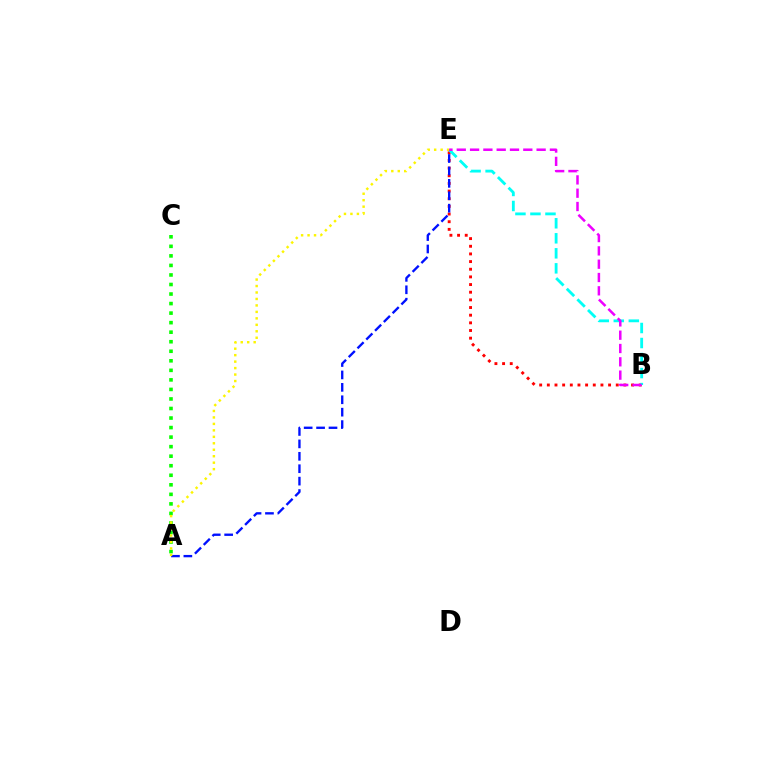{('B', 'E'): [{'color': '#ff0000', 'line_style': 'dotted', 'thickness': 2.08}, {'color': '#00fff6', 'line_style': 'dashed', 'thickness': 2.04}, {'color': '#ee00ff', 'line_style': 'dashed', 'thickness': 1.81}], ('A', 'C'): [{'color': '#08ff00', 'line_style': 'dotted', 'thickness': 2.59}], ('A', 'E'): [{'color': '#0010ff', 'line_style': 'dashed', 'thickness': 1.69}, {'color': '#fcf500', 'line_style': 'dotted', 'thickness': 1.76}]}